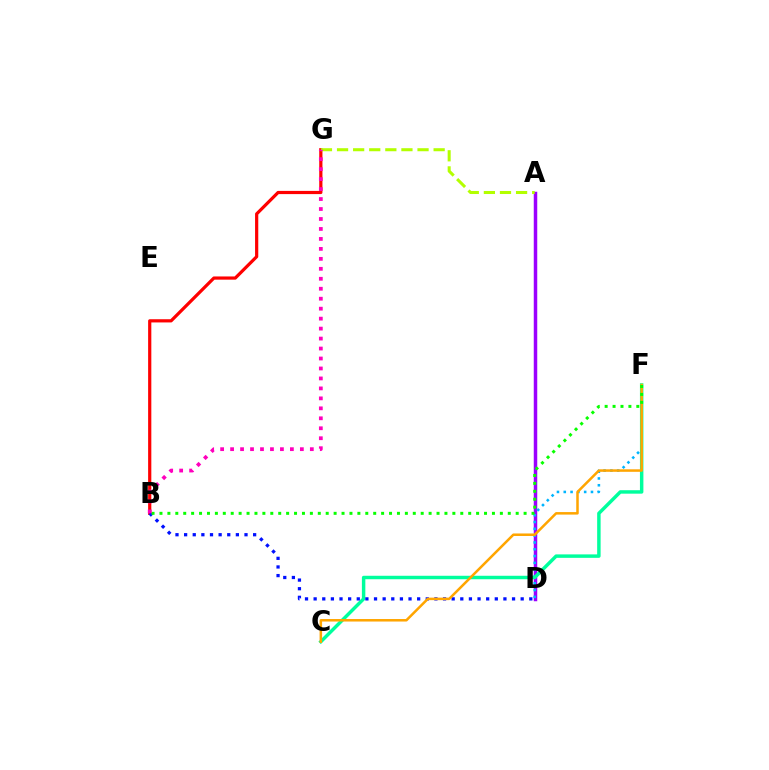{('A', 'D'): [{'color': '#9b00ff', 'line_style': 'solid', 'thickness': 2.51}], ('D', 'F'): [{'color': '#00b5ff', 'line_style': 'dotted', 'thickness': 1.85}], ('C', 'F'): [{'color': '#00ff9d', 'line_style': 'solid', 'thickness': 2.49}, {'color': '#ffa500', 'line_style': 'solid', 'thickness': 1.81}], ('B', 'G'): [{'color': '#ff0000', 'line_style': 'solid', 'thickness': 2.31}, {'color': '#ff00bd', 'line_style': 'dotted', 'thickness': 2.71}], ('B', 'D'): [{'color': '#0010ff', 'line_style': 'dotted', 'thickness': 2.34}], ('A', 'G'): [{'color': '#b3ff00', 'line_style': 'dashed', 'thickness': 2.19}], ('B', 'F'): [{'color': '#08ff00', 'line_style': 'dotted', 'thickness': 2.15}]}